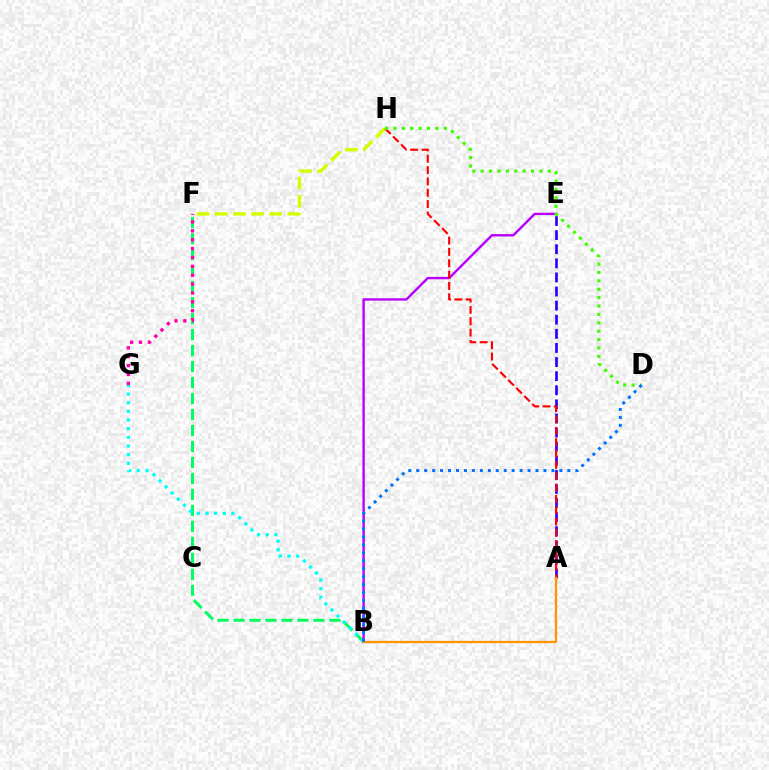{('B', 'F'): [{'color': '#00ff5c', 'line_style': 'dashed', 'thickness': 2.17}], ('B', 'G'): [{'color': '#00fff6', 'line_style': 'dotted', 'thickness': 2.35}], ('B', 'E'): [{'color': '#b900ff', 'line_style': 'solid', 'thickness': 1.73}], ('A', 'E'): [{'color': '#2500ff', 'line_style': 'dashed', 'thickness': 1.92}], ('F', 'H'): [{'color': '#d1ff00', 'line_style': 'dashed', 'thickness': 2.47}], ('A', 'H'): [{'color': '#ff0000', 'line_style': 'dashed', 'thickness': 1.54}], ('F', 'G'): [{'color': '#ff00ac', 'line_style': 'dotted', 'thickness': 2.41}], ('D', 'H'): [{'color': '#3dff00', 'line_style': 'dotted', 'thickness': 2.28}], ('A', 'B'): [{'color': '#ff9400', 'line_style': 'solid', 'thickness': 1.63}], ('B', 'D'): [{'color': '#0074ff', 'line_style': 'dotted', 'thickness': 2.16}]}